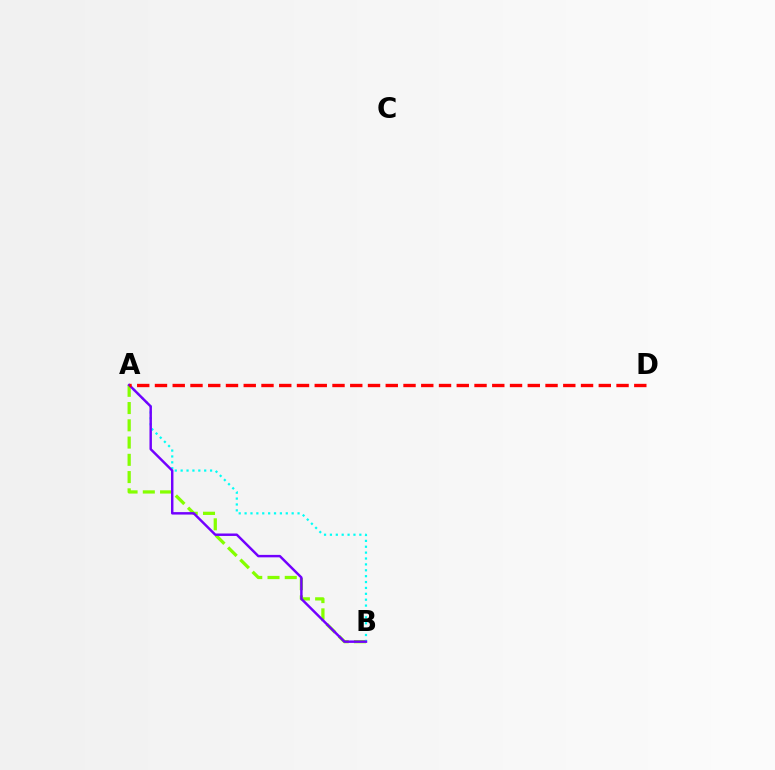{('A', 'B'): [{'color': '#84ff00', 'line_style': 'dashed', 'thickness': 2.34}, {'color': '#00fff6', 'line_style': 'dotted', 'thickness': 1.6}, {'color': '#7200ff', 'line_style': 'solid', 'thickness': 1.76}], ('A', 'D'): [{'color': '#ff0000', 'line_style': 'dashed', 'thickness': 2.41}]}